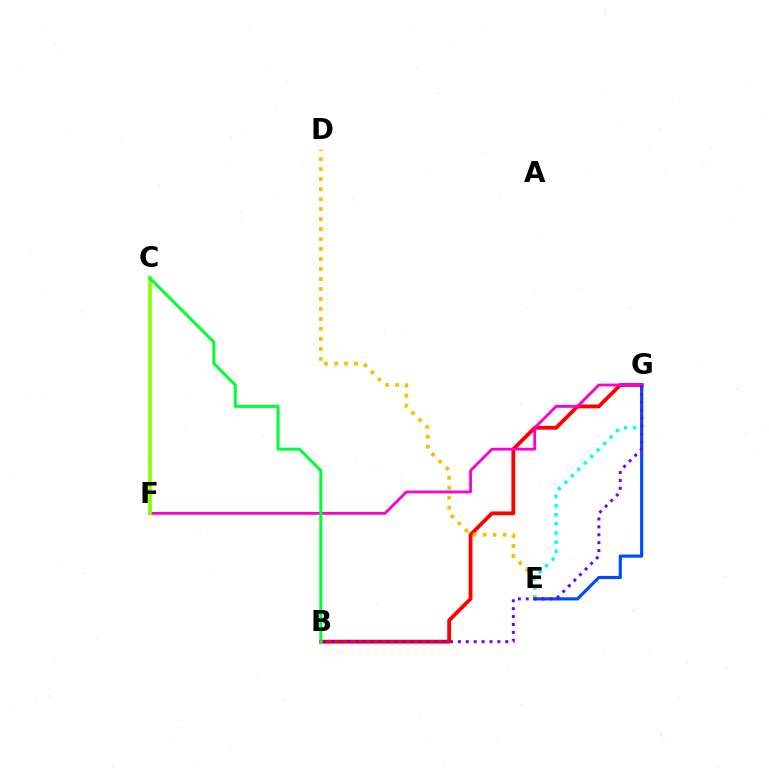{('B', 'G'): [{'color': '#ff0000', 'line_style': 'solid', 'thickness': 2.75}, {'color': '#7200ff', 'line_style': 'dotted', 'thickness': 2.15}], ('D', 'E'): [{'color': '#ffbd00', 'line_style': 'dotted', 'thickness': 2.71}], ('E', 'G'): [{'color': '#00fff6', 'line_style': 'dotted', 'thickness': 2.48}, {'color': '#004bff', 'line_style': 'solid', 'thickness': 2.27}], ('F', 'G'): [{'color': '#ff00cf', 'line_style': 'solid', 'thickness': 2.03}], ('C', 'F'): [{'color': '#84ff00', 'line_style': 'solid', 'thickness': 2.64}], ('B', 'C'): [{'color': '#00ff39', 'line_style': 'solid', 'thickness': 2.19}]}